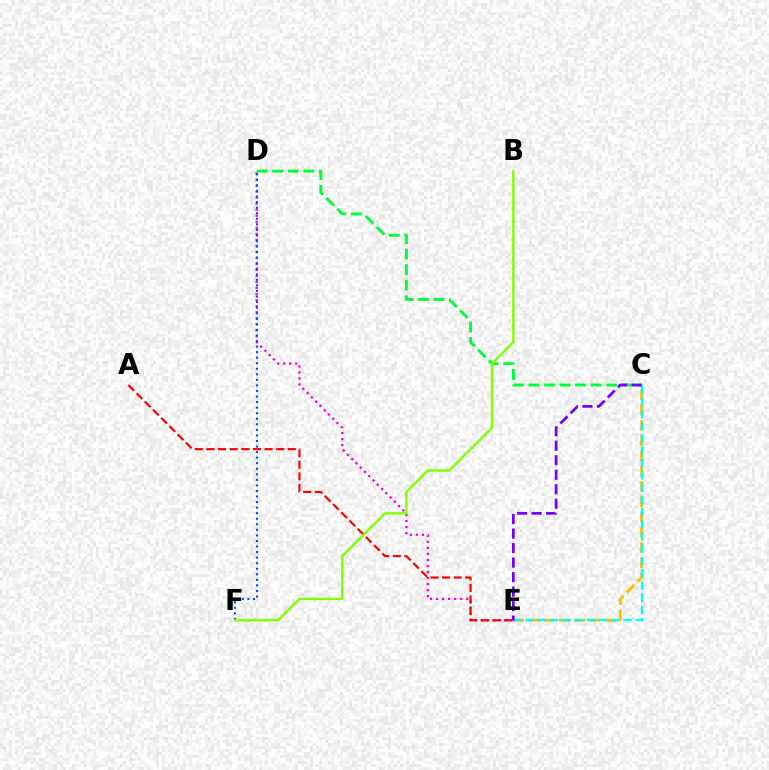{('D', 'E'): [{'color': '#ff00cf', 'line_style': 'dotted', 'thickness': 1.64}], ('A', 'E'): [{'color': '#ff0000', 'line_style': 'dashed', 'thickness': 1.58}], ('C', 'E'): [{'color': '#ffbd00', 'line_style': 'dashed', 'thickness': 2.07}, {'color': '#00fff6', 'line_style': 'dashed', 'thickness': 1.66}, {'color': '#7200ff', 'line_style': 'dashed', 'thickness': 1.97}], ('C', 'D'): [{'color': '#00ff39', 'line_style': 'dashed', 'thickness': 2.11}], ('D', 'F'): [{'color': '#004bff', 'line_style': 'dotted', 'thickness': 1.51}], ('B', 'F'): [{'color': '#84ff00', 'line_style': 'solid', 'thickness': 1.73}]}